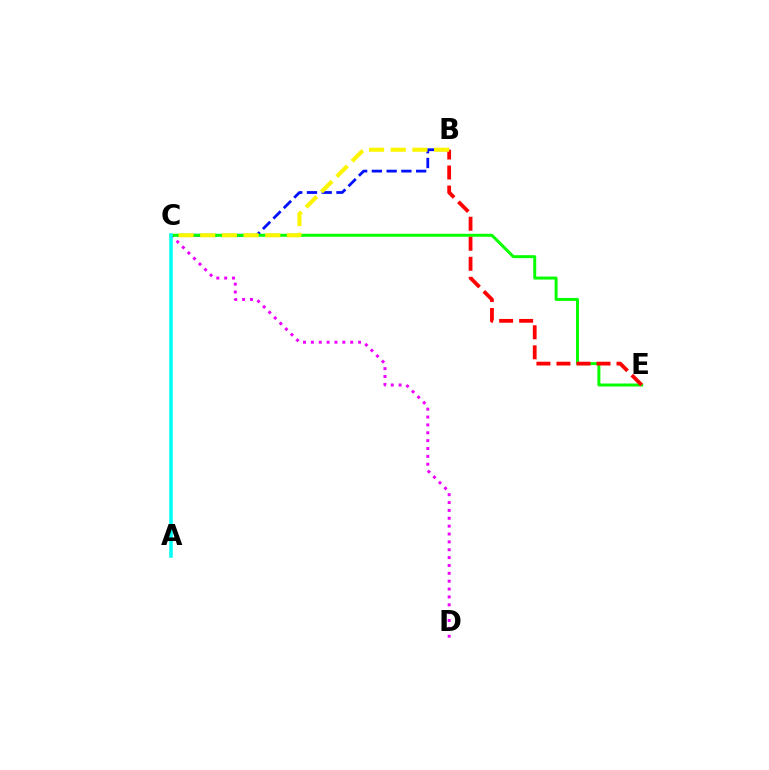{('B', 'C'): [{'color': '#0010ff', 'line_style': 'dashed', 'thickness': 2.0}, {'color': '#fcf500', 'line_style': 'dashed', 'thickness': 2.95}], ('C', 'D'): [{'color': '#ee00ff', 'line_style': 'dotted', 'thickness': 2.14}], ('C', 'E'): [{'color': '#08ff00', 'line_style': 'solid', 'thickness': 2.15}], ('B', 'E'): [{'color': '#ff0000', 'line_style': 'dashed', 'thickness': 2.72}], ('A', 'C'): [{'color': '#00fff6', 'line_style': 'solid', 'thickness': 2.53}]}